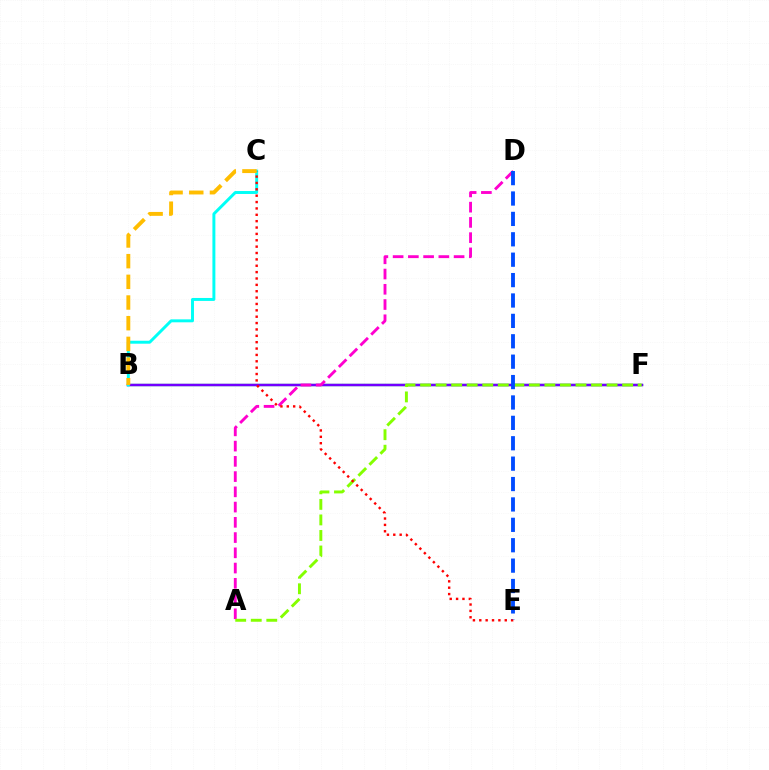{('B', 'F'): [{'color': '#00ff39', 'line_style': 'solid', 'thickness': 1.63}, {'color': '#7200ff', 'line_style': 'solid', 'thickness': 1.8}], ('B', 'C'): [{'color': '#00fff6', 'line_style': 'solid', 'thickness': 2.13}, {'color': '#ffbd00', 'line_style': 'dashed', 'thickness': 2.81}], ('A', 'D'): [{'color': '#ff00cf', 'line_style': 'dashed', 'thickness': 2.07}], ('A', 'F'): [{'color': '#84ff00', 'line_style': 'dashed', 'thickness': 2.11}], ('C', 'E'): [{'color': '#ff0000', 'line_style': 'dotted', 'thickness': 1.73}], ('D', 'E'): [{'color': '#004bff', 'line_style': 'dashed', 'thickness': 2.77}]}